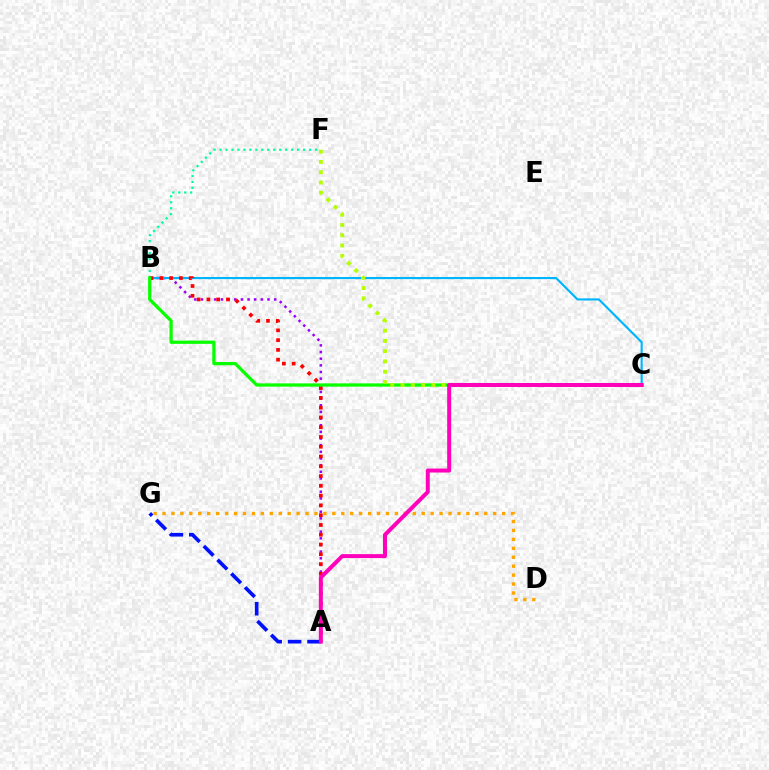{('B', 'F'): [{'color': '#00ff9d', 'line_style': 'dotted', 'thickness': 1.62}], ('A', 'B'): [{'color': '#9b00ff', 'line_style': 'dotted', 'thickness': 1.81}, {'color': '#ff0000', 'line_style': 'dotted', 'thickness': 2.66}], ('B', 'C'): [{'color': '#00b5ff', 'line_style': 'solid', 'thickness': 1.54}, {'color': '#08ff00', 'line_style': 'solid', 'thickness': 2.35}], ('C', 'F'): [{'color': '#b3ff00', 'line_style': 'dotted', 'thickness': 2.79}], ('A', 'G'): [{'color': '#0010ff', 'line_style': 'dashed', 'thickness': 2.64}], ('D', 'G'): [{'color': '#ffa500', 'line_style': 'dotted', 'thickness': 2.43}], ('A', 'C'): [{'color': '#ff00bd', 'line_style': 'solid', 'thickness': 2.86}]}